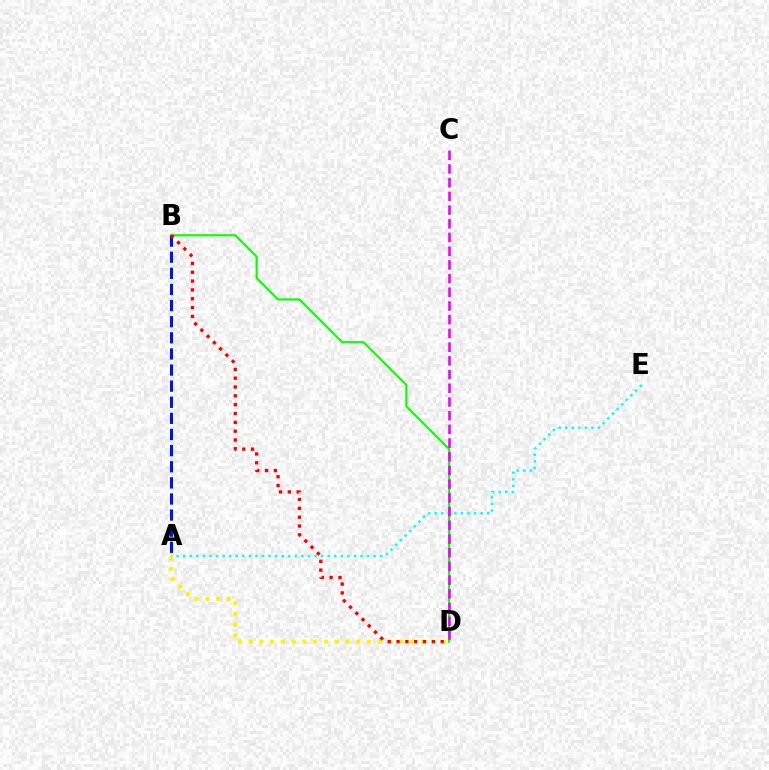{('B', 'D'): [{'color': '#08ff00', 'line_style': 'solid', 'thickness': 1.53}, {'color': '#ff0000', 'line_style': 'dotted', 'thickness': 2.4}], ('A', 'B'): [{'color': '#0010ff', 'line_style': 'dashed', 'thickness': 2.19}], ('A', 'E'): [{'color': '#00fff6', 'line_style': 'dotted', 'thickness': 1.78}], ('C', 'D'): [{'color': '#ee00ff', 'line_style': 'dashed', 'thickness': 1.86}], ('A', 'D'): [{'color': '#fcf500', 'line_style': 'dotted', 'thickness': 2.92}]}